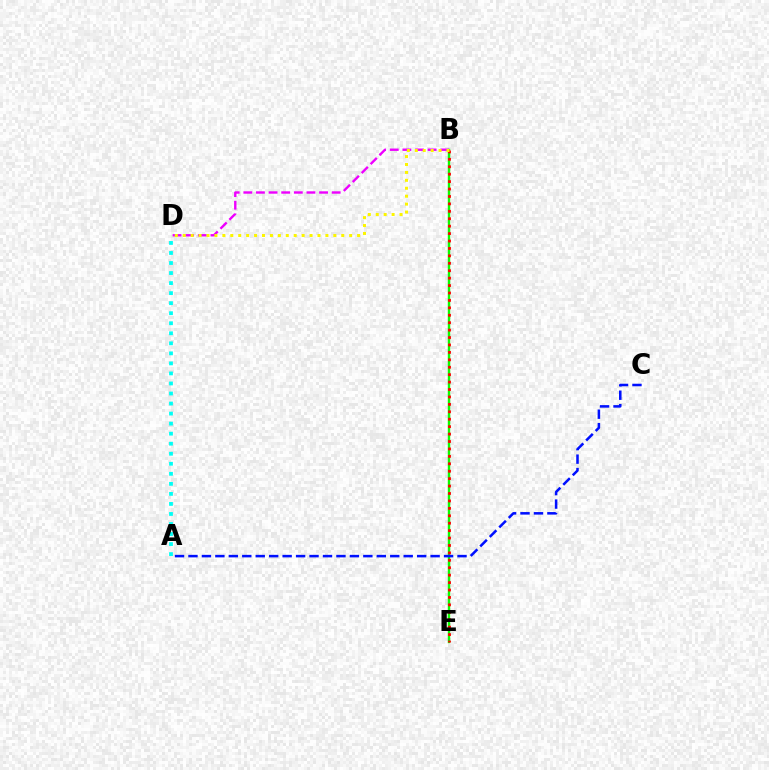{('B', 'E'): [{'color': '#08ff00', 'line_style': 'solid', 'thickness': 1.73}, {'color': '#ff0000', 'line_style': 'dotted', 'thickness': 2.02}], ('A', 'D'): [{'color': '#00fff6', 'line_style': 'dotted', 'thickness': 2.73}], ('B', 'D'): [{'color': '#ee00ff', 'line_style': 'dashed', 'thickness': 1.72}, {'color': '#fcf500', 'line_style': 'dotted', 'thickness': 2.15}], ('A', 'C'): [{'color': '#0010ff', 'line_style': 'dashed', 'thickness': 1.83}]}